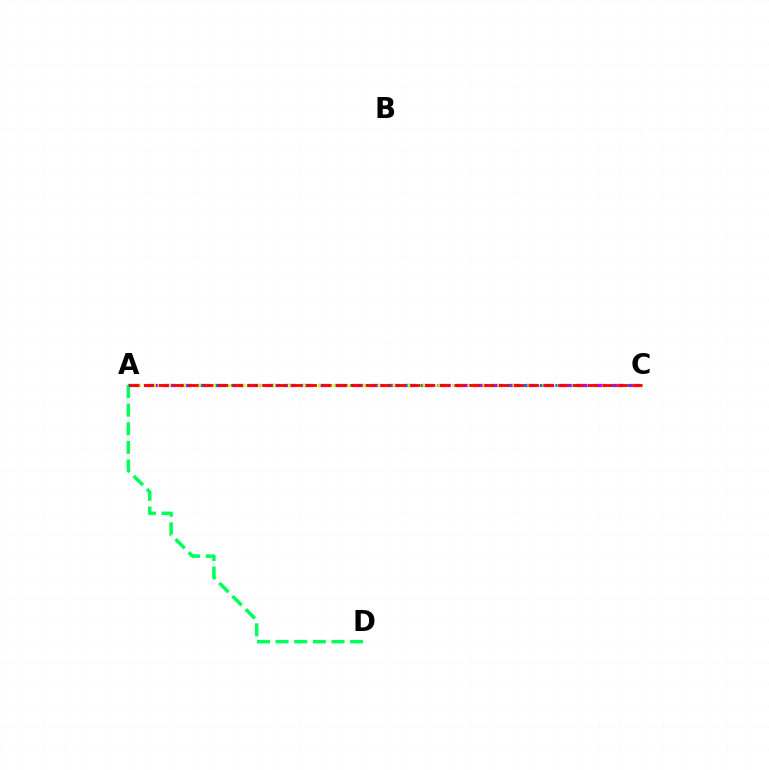{('A', 'C'): [{'color': '#b900ff', 'line_style': 'dashed', 'thickness': 2.34}, {'color': '#0074ff', 'line_style': 'dotted', 'thickness': 2.15}, {'color': '#d1ff00', 'line_style': 'dotted', 'thickness': 2.03}, {'color': '#ff0000', 'line_style': 'dashed', 'thickness': 2.01}], ('A', 'D'): [{'color': '#00ff5c', 'line_style': 'dashed', 'thickness': 2.53}]}